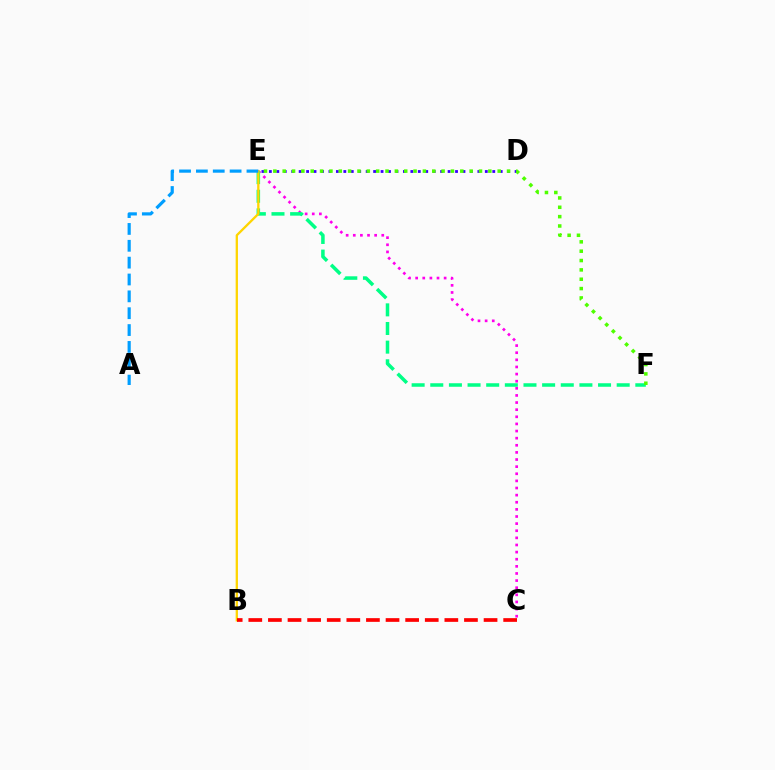{('C', 'E'): [{'color': '#ff00ed', 'line_style': 'dotted', 'thickness': 1.93}], ('E', 'F'): [{'color': '#00ff86', 'line_style': 'dashed', 'thickness': 2.53}, {'color': '#4fff00', 'line_style': 'dotted', 'thickness': 2.54}], ('D', 'E'): [{'color': '#3700ff', 'line_style': 'dotted', 'thickness': 2.02}], ('B', 'E'): [{'color': '#ffd500', 'line_style': 'solid', 'thickness': 1.66}], ('B', 'C'): [{'color': '#ff0000', 'line_style': 'dashed', 'thickness': 2.66}], ('A', 'E'): [{'color': '#009eff', 'line_style': 'dashed', 'thickness': 2.29}]}